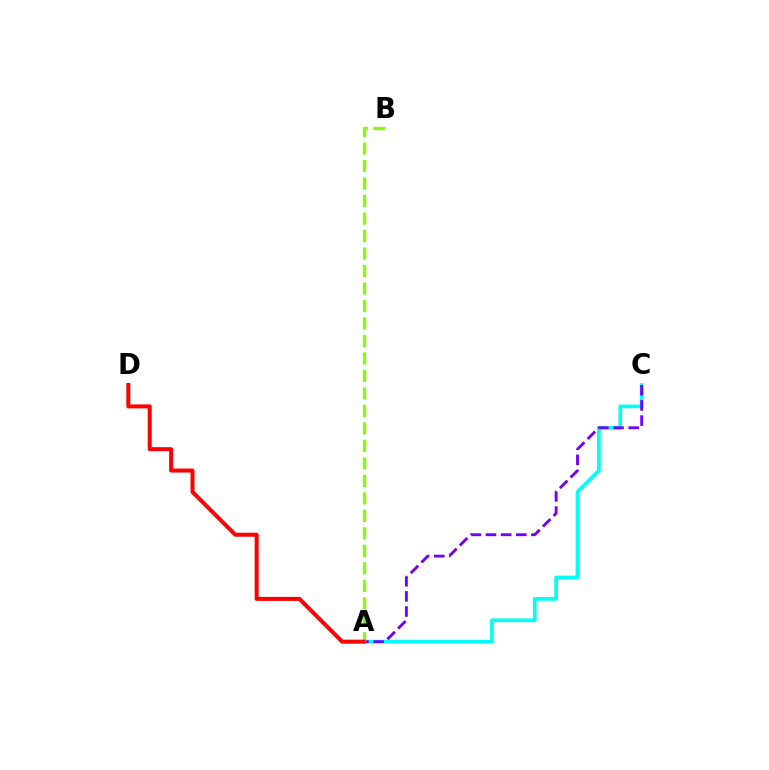{('A', 'C'): [{'color': '#00fff6', 'line_style': 'solid', 'thickness': 2.67}, {'color': '#7200ff', 'line_style': 'dashed', 'thickness': 2.06}], ('A', 'B'): [{'color': '#84ff00', 'line_style': 'dashed', 'thickness': 2.38}], ('A', 'D'): [{'color': '#ff0000', 'line_style': 'solid', 'thickness': 2.88}]}